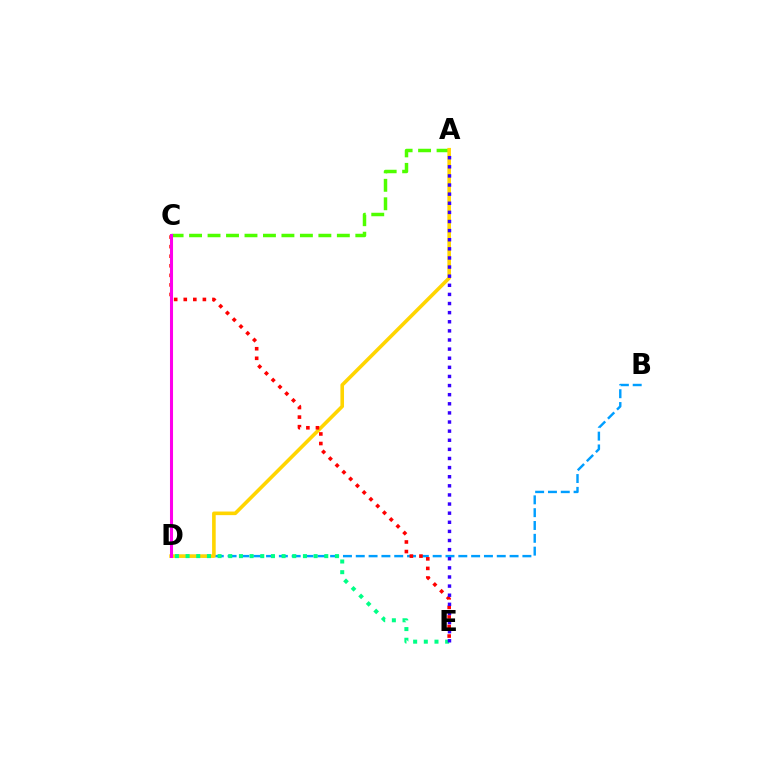{('A', 'C'): [{'color': '#4fff00', 'line_style': 'dashed', 'thickness': 2.51}], ('B', 'D'): [{'color': '#009eff', 'line_style': 'dashed', 'thickness': 1.74}], ('A', 'D'): [{'color': '#ffd500', 'line_style': 'solid', 'thickness': 2.6}], ('C', 'E'): [{'color': '#ff0000', 'line_style': 'dotted', 'thickness': 2.6}], ('C', 'D'): [{'color': '#ff00ed', 'line_style': 'solid', 'thickness': 2.2}], ('D', 'E'): [{'color': '#00ff86', 'line_style': 'dotted', 'thickness': 2.9}], ('A', 'E'): [{'color': '#3700ff', 'line_style': 'dotted', 'thickness': 2.48}]}